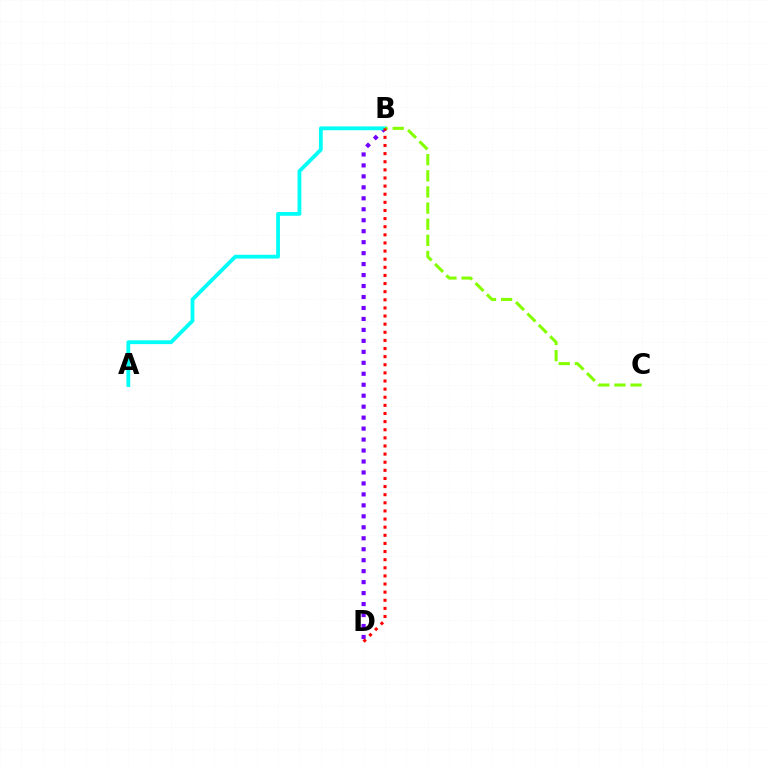{('B', 'D'): [{'color': '#7200ff', 'line_style': 'dotted', 'thickness': 2.98}, {'color': '#ff0000', 'line_style': 'dotted', 'thickness': 2.21}], ('A', 'B'): [{'color': '#00fff6', 'line_style': 'solid', 'thickness': 2.74}], ('B', 'C'): [{'color': '#84ff00', 'line_style': 'dashed', 'thickness': 2.19}]}